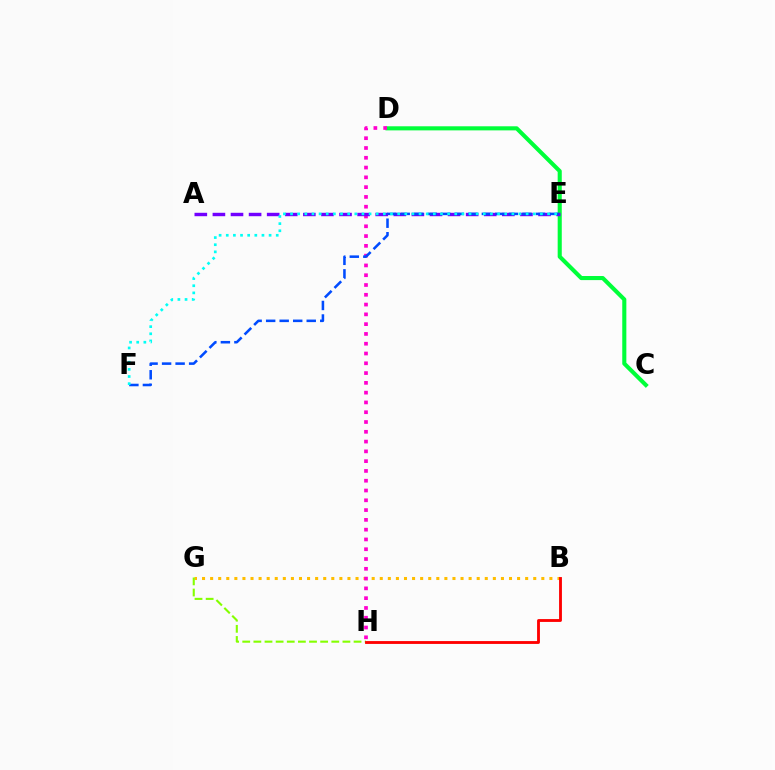{('C', 'D'): [{'color': '#00ff39', 'line_style': 'solid', 'thickness': 2.95}], ('B', 'G'): [{'color': '#ffbd00', 'line_style': 'dotted', 'thickness': 2.19}], ('D', 'H'): [{'color': '#ff00cf', 'line_style': 'dotted', 'thickness': 2.66}], ('A', 'E'): [{'color': '#7200ff', 'line_style': 'dashed', 'thickness': 2.46}], ('G', 'H'): [{'color': '#84ff00', 'line_style': 'dashed', 'thickness': 1.51}], ('B', 'H'): [{'color': '#ff0000', 'line_style': 'solid', 'thickness': 2.05}], ('E', 'F'): [{'color': '#004bff', 'line_style': 'dashed', 'thickness': 1.84}, {'color': '#00fff6', 'line_style': 'dotted', 'thickness': 1.94}]}